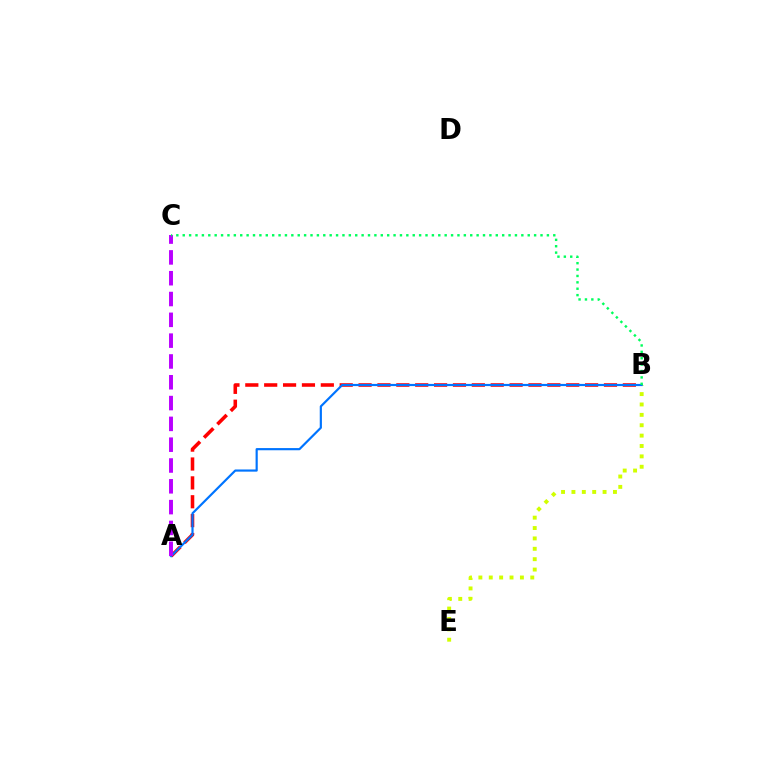{('A', 'B'): [{'color': '#ff0000', 'line_style': 'dashed', 'thickness': 2.56}, {'color': '#0074ff', 'line_style': 'solid', 'thickness': 1.57}], ('B', 'E'): [{'color': '#d1ff00', 'line_style': 'dotted', 'thickness': 2.82}], ('A', 'C'): [{'color': '#b900ff', 'line_style': 'dashed', 'thickness': 2.83}], ('B', 'C'): [{'color': '#00ff5c', 'line_style': 'dotted', 'thickness': 1.74}]}